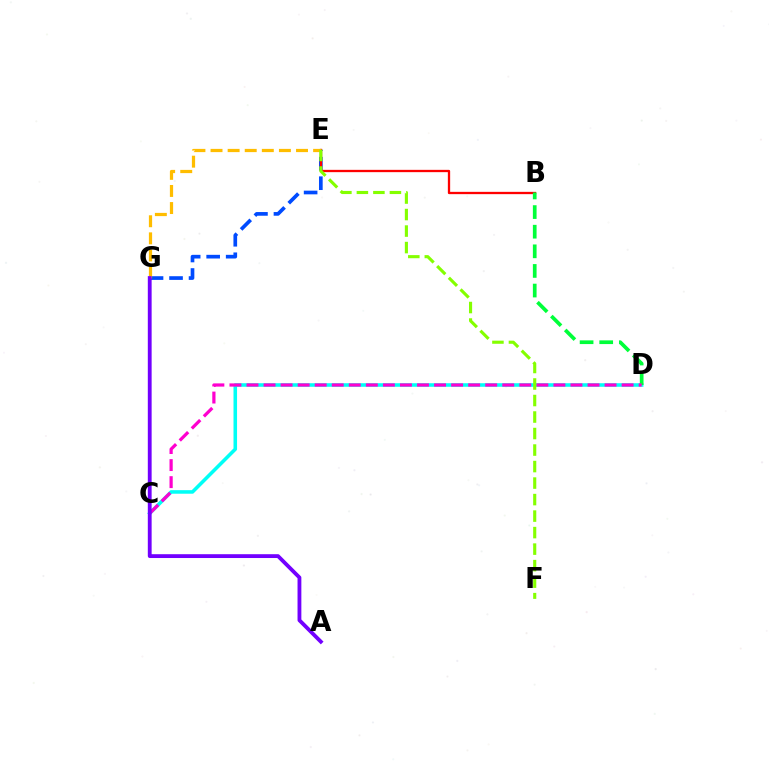{('C', 'D'): [{'color': '#00fff6', 'line_style': 'solid', 'thickness': 2.56}, {'color': '#ff00cf', 'line_style': 'dashed', 'thickness': 2.32}], ('E', 'G'): [{'color': '#004bff', 'line_style': 'dashed', 'thickness': 2.65}, {'color': '#ffbd00', 'line_style': 'dashed', 'thickness': 2.32}], ('B', 'E'): [{'color': '#ff0000', 'line_style': 'solid', 'thickness': 1.66}], ('B', 'D'): [{'color': '#00ff39', 'line_style': 'dashed', 'thickness': 2.67}], ('A', 'G'): [{'color': '#7200ff', 'line_style': 'solid', 'thickness': 2.75}], ('E', 'F'): [{'color': '#84ff00', 'line_style': 'dashed', 'thickness': 2.24}]}